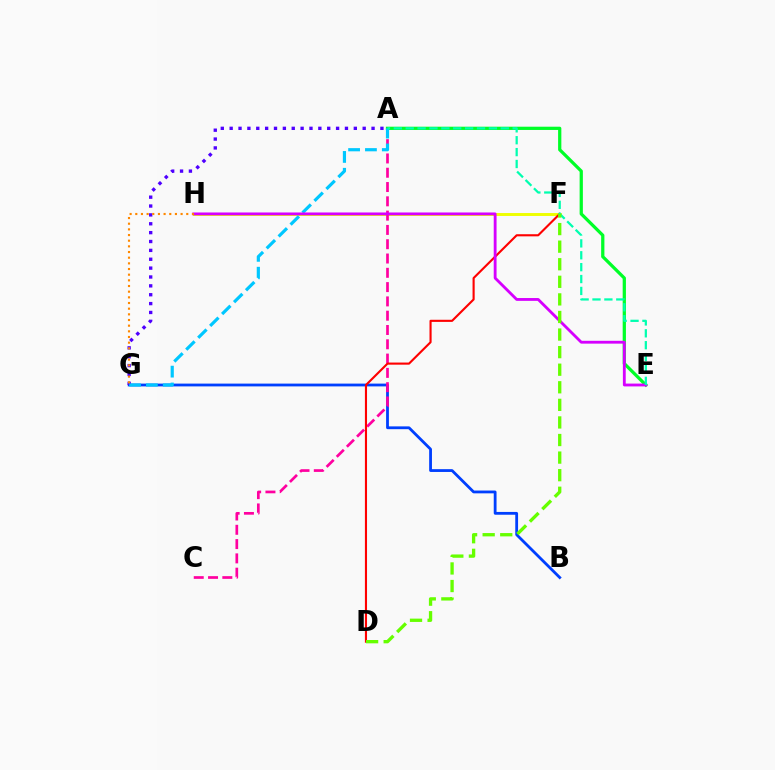{('F', 'H'): [{'color': '#eeff00', 'line_style': 'solid', 'thickness': 2.11}], ('B', 'G'): [{'color': '#003fff', 'line_style': 'solid', 'thickness': 2.02}], ('A', 'G'): [{'color': '#4f00ff', 'line_style': 'dotted', 'thickness': 2.41}, {'color': '#00c7ff', 'line_style': 'dashed', 'thickness': 2.29}], ('A', 'C'): [{'color': '#ff00a0', 'line_style': 'dashed', 'thickness': 1.94}], ('D', 'F'): [{'color': '#ff0000', 'line_style': 'solid', 'thickness': 1.53}, {'color': '#66ff00', 'line_style': 'dashed', 'thickness': 2.39}], ('A', 'E'): [{'color': '#00ff27', 'line_style': 'solid', 'thickness': 2.34}, {'color': '#00ffaf', 'line_style': 'dashed', 'thickness': 1.61}], ('E', 'H'): [{'color': '#d600ff', 'line_style': 'solid', 'thickness': 2.04}], ('G', 'H'): [{'color': '#ff8800', 'line_style': 'dotted', 'thickness': 1.54}]}